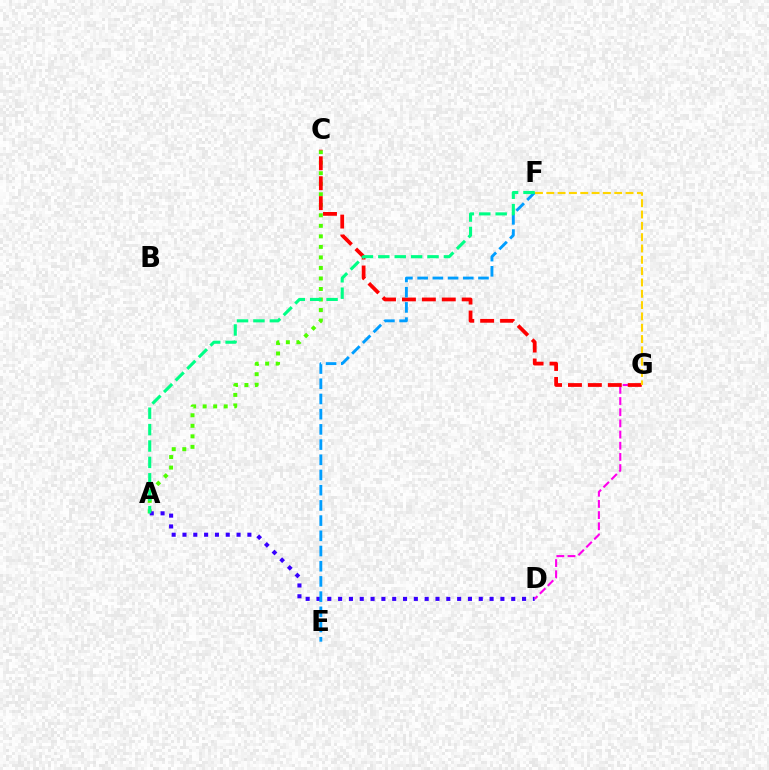{('A', 'C'): [{'color': '#4fff00', 'line_style': 'dotted', 'thickness': 2.86}], ('A', 'D'): [{'color': '#3700ff', 'line_style': 'dotted', 'thickness': 2.94}], ('D', 'G'): [{'color': '#ff00ed', 'line_style': 'dashed', 'thickness': 1.52}], ('C', 'G'): [{'color': '#ff0000', 'line_style': 'dashed', 'thickness': 2.71}], ('E', 'F'): [{'color': '#009eff', 'line_style': 'dashed', 'thickness': 2.07}], ('A', 'F'): [{'color': '#00ff86', 'line_style': 'dashed', 'thickness': 2.23}], ('F', 'G'): [{'color': '#ffd500', 'line_style': 'dashed', 'thickness': 1.54}]}